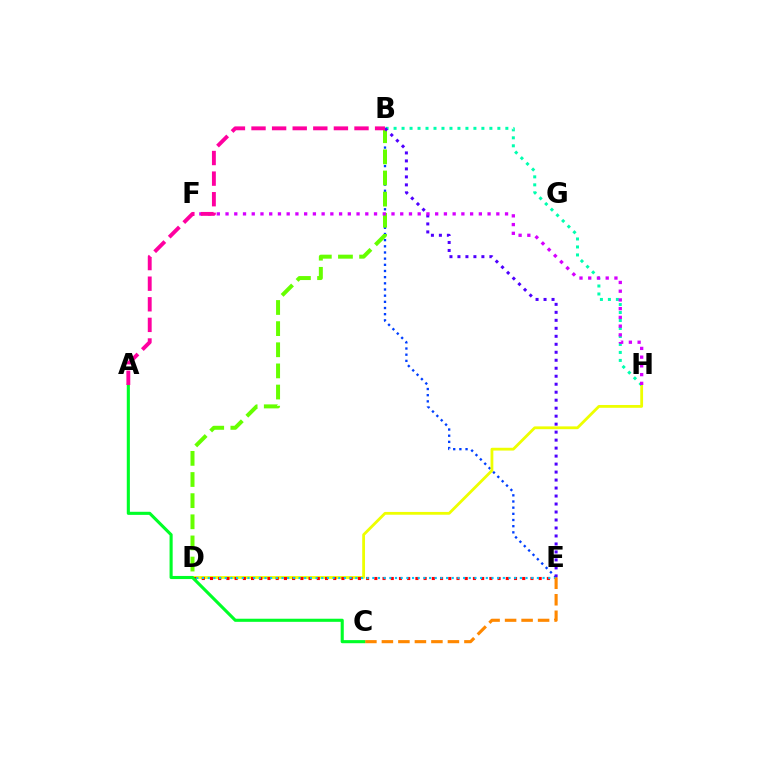{('B', 'E'): [{'color': '#003fff', 'line_style': 'dotted', 'thickness': 1.68}, {'color': '#4f00ff', 'line_style': 'dotted', 'thickness': 2.17}], ('D', 'H'): [{'color': '#eeff00', 'line_style': 'solid', 'thickness': 2.02}], ('B', 'D'): [{'color': '#66ff00', 'line_style': 'dashed', 'thickness': 2.87}], ('B', 'H'): [{'color': '#00ffaf', 'line_style': 'dotted', 'thickness': 2.17}], ('D', 'E'): [{'color': '#ff0000', 'line_style': 'dotted', 'thickness': 2.23}, {'color': '#00c7ff', 'line_style': 'dotted', 'thickness': 1.54}], ('F', 'H'): [{'color': '#d600ff', 'line_style': 'dotted', 'thickness': 2.37}], ('C', 'E'): [{'color': '#ff8800', 'line_style': 'dashed', 'thickness': 2.24}], ('A', 'C'): [{'color': '#00ff27', 'line_style': 'solid', 'thickness': 2.23}], ('A', 'B'): [{'color': '#ff00a0', 'line_style': 'dashed', 'thickness': 2.8}]}